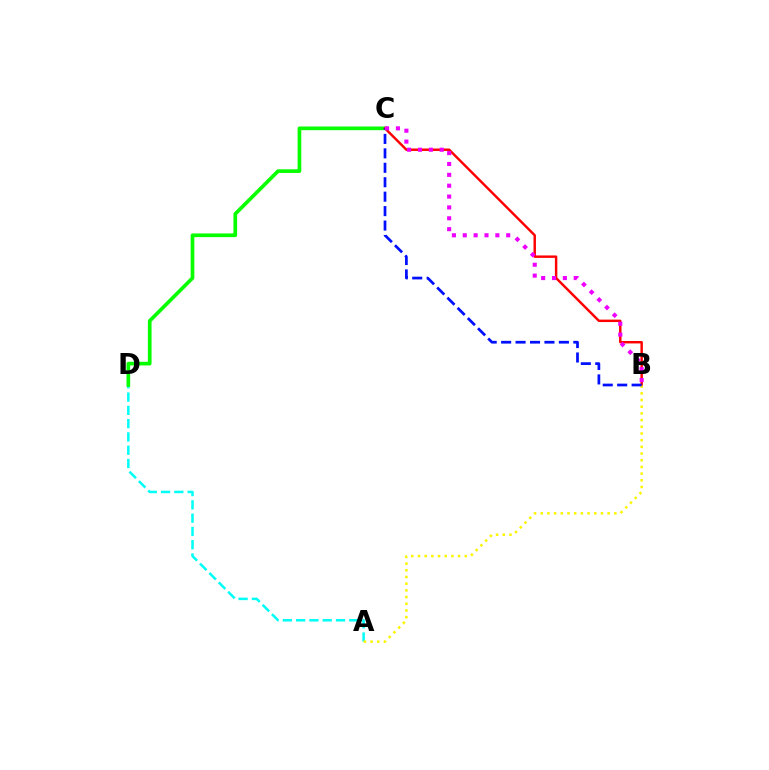{('A', 'D'): [{'color': '#00fff6', 'line_style': 'dashed', 'thickness': 1.8}], ('C', 'D'): [{'color': '#08ff00', 'line_style': 'solid', 'thickness': 2.64}], ('B', 'C'): [{'color': '#ff0000', 'line_style': 'solid', 'thickness': 1.76}, {'color': '#0010ff', 'line_style': 'dashed', 'thickness': 1.96}, {'color': '#ee00ff', 'line_style': 'dotted', 'thickness': 2.95}], ('A', 'B'): [{'color': '#fcf500', 'line_style': 'dotted', 'thickness': 1.82}]}